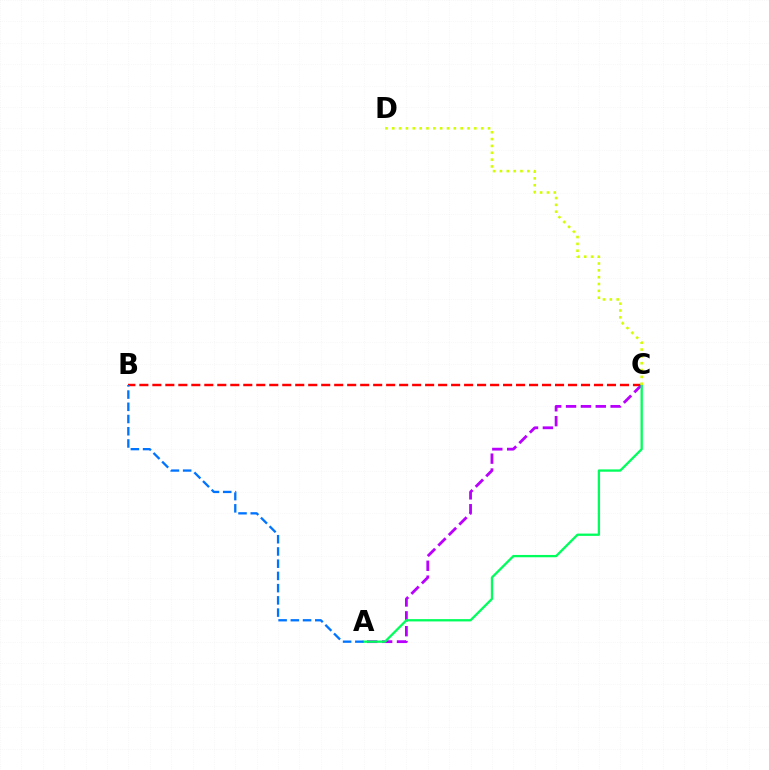{('B', 'C'): [{'color': '#ff0000', 'line_style': 'dashed', 'thickness': 1.76}], ('A', 'C'): [{'color': '#b900ff', 'line_style': 'dashed', 'thickness': 2.02}, {'color': '#00ff5c', 'line_style': 'solid', 'thickness': 1.66}], ('C', 'D'): [{'color': '#d1ff00', 'line_style': 'dotted', 'thickness': 1.86}], ('A', 'B'): [{'color': '#0074ff', 'line_style': 'dashed', 'thickness': 1.66}]}